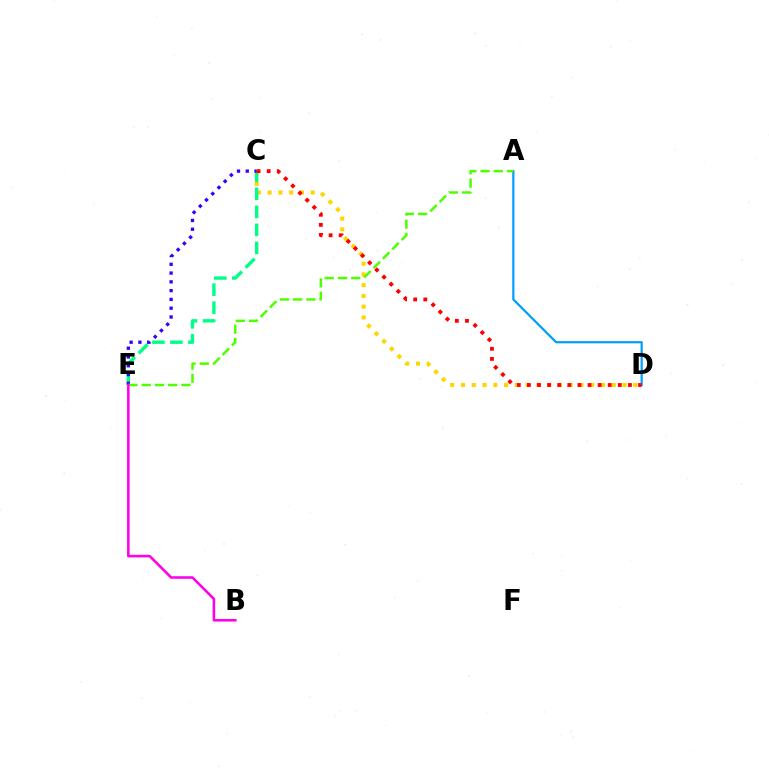{('C', 'D'): [{'color': '#ffd500', 'line_style': 'dotted', 'thickness': 2.93}, {'color': '#ff0000', 'line_style': 'dotted', 'thickness': 2.75}], ('C', 'E'): [{'color': '#00ff86', 'line_style': 'dashed', 'thickness': 2.45}, {'color': '#3700ff', 'line_style': 'dotted', 'thickness': 2.39}], ('A', 'D'): [{'color': '#009eff', 'line_style': 'solid', 'thickness': 1.59}], ('A', 'E'): [{'color': '#4fff00', 'line_style': 'dashed', 'thickness': 1.8}], ('B', 'E'): [{'color': '#ff00ed', 'line_style': 'solid', 'thickness': 1.84}]}